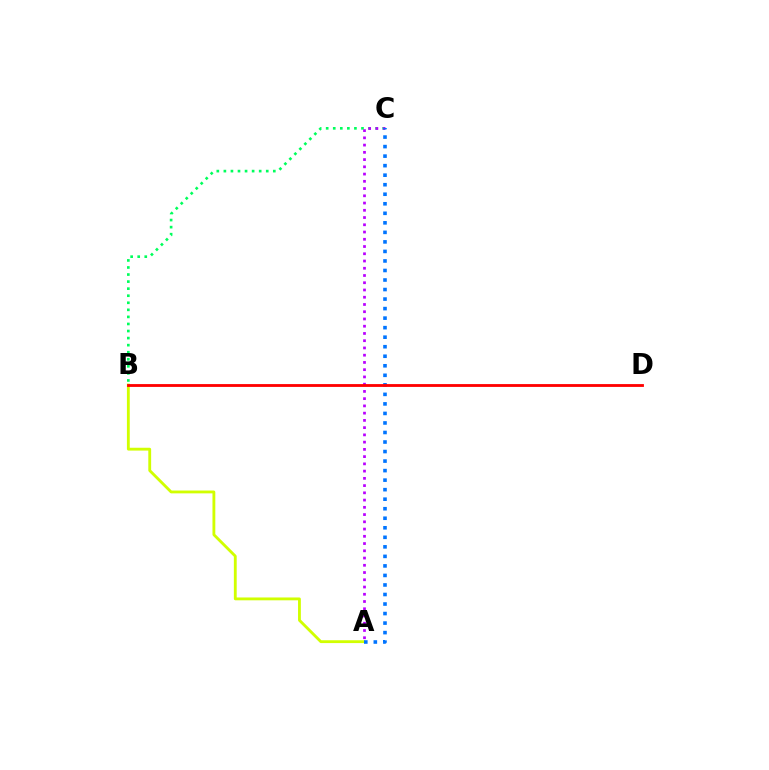{('A', 'B'): [{'color': '#d1ff00', 'line_style': 'solid', 'thickness': 2.04}], ('B', 'C'): [{'color': '#00ff5c', 'line_style': 'dotted', 'thickness': 1.92}], ('A', 'C'): [{'color': '#b900ff', 'line_style': 'dotted', 'thickness': 1.97}, {'color': '#0074ff', 'line_style': 'dotted', 'thickness': 2.59}], ('B', 'D'): [{'color': '#ff0000', 'line_style': 'solid', 'thickness': 2.03}]}